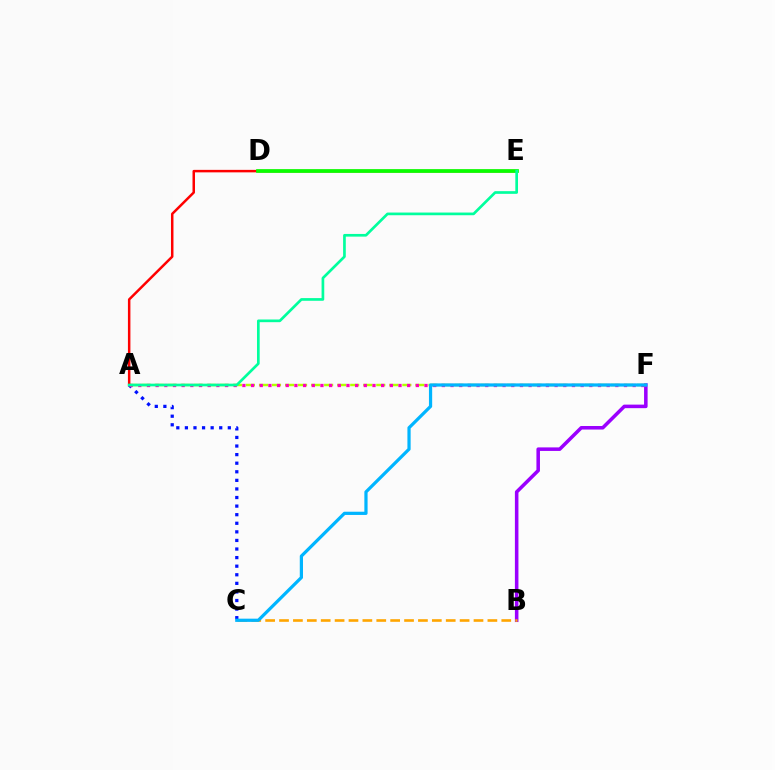{('B', 'F'): [{'color': '#9b00ff', 'line_style': 'solid', 'thickness': 2.55}], ('B', 'C'): [{'color': '#ffa500', 'line_style': 'dashed', 'thickness': 1.89}], ('A', 'F'): [{'color': '#b3ff00', 'line_style': 'dashed', 'thickness': 1.77}, {'color': '#ff00bd', 'line_style': 'dotted', 'thickness': 2.36}], ('A', 'E'): [{'color': '#ff0000', 'line_style': 'solid', 'thickness': 1.79}, {'color': '#00ff9d', 'line_style': 'solid', 'thickness': 1.93}], ('A', 'C'): [{'color': '#0010ff', 'line_style': 'dotted', 'thickness': 2.33}], ('D', 'E'): [{'color': '#08ff00', 'line_style': 'solid', 'thickness': 2.67}], ('C', 'F'): [{'color': '#00b5ff', 'line_style': 'solid', 'thickness': 2.32}]}